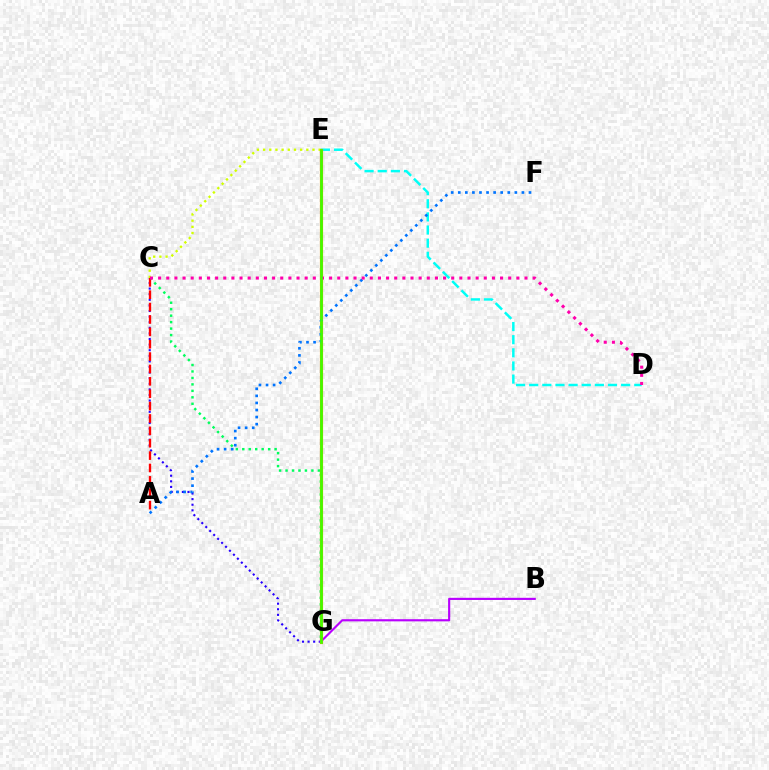{('C', 'E'): [{'color': '#d1ff00', 'line_style': 'dotted', 'thickness': 1.68}], ('C', 'G'): [{'color': '#2500ff', 'line_style': 'dotted', 'thickness': 1.52}, {'color': '#00ff5c', 'line_style': 'dotted', 'thickness': 1.76}], ('B', 'G'): [{'color': '#b900ff', 'line_style': 'solid', 'thickness': 1.55}], ('A', 'C'): [{'color': '#ff0000', 'line_style': 'dashed', 'thickness': 1.68}], ('D', 'E'): [{'color': '#00fff6', 'line_style': 'dashed', 'thickness': 1.78}], ('E', 'G'): [{'color': '#ff9400', 'line_style': 'solid', 'thickness': 2.29}, {'color': '#3dff00', 'line_style': 'solid', 'thickness': 1.91}], ('A', 'F'): [{'color': '#0074ff', 'line_style': 'dotted', 'thickness': 1.92}], ('C', 'D'): [{'color': '#ff00ac', 'line_style': 'dotted', 'thickness': 2.21}]}